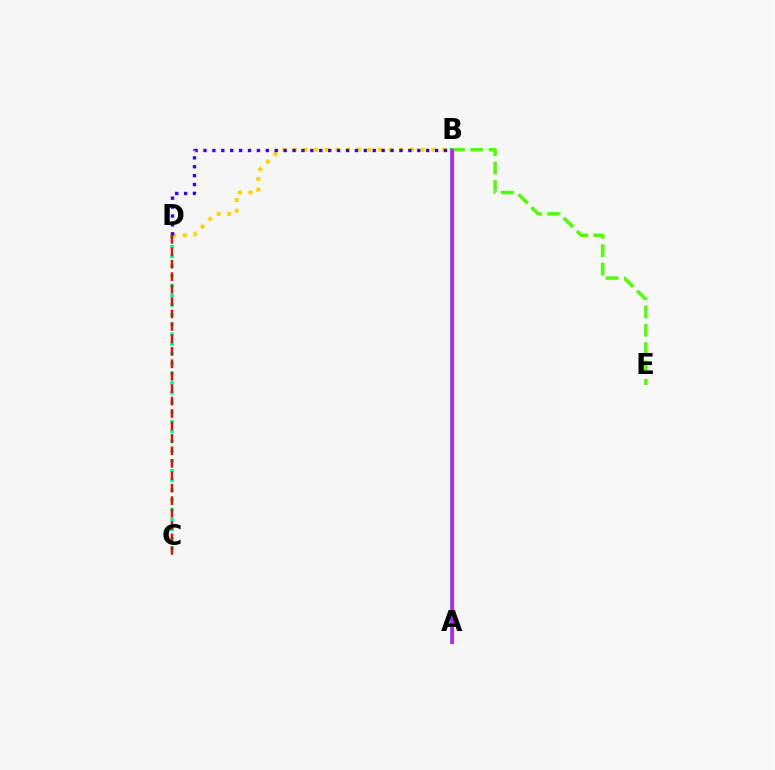{('A', 'B'): [{'color': '#009eff', 'line_style': 'solid', 'thickness': 2.84}, {'color': '#ff00ed', 'line_style': 'solid', 'thickness': 1.97}], ('B', 'D'): [{'color': '#ffd500', 'line_style': 'dotted', 'thickness': 2.89}, {'color': '#3700ff', 'line_style': 'dotted', 'thickness': 2.42}], ('B', 'E'): [{'color': '#4fff00', 'line_style': 'dashed', 'thickness': 2.49}], ('C', 'D'): [{'color': '#00ff86', 'line_style': 'dotted', 'thickness': 2.65}, {'color': '#ff0000', 'line_style': 'dashed', 'thickness': 1.69}]}